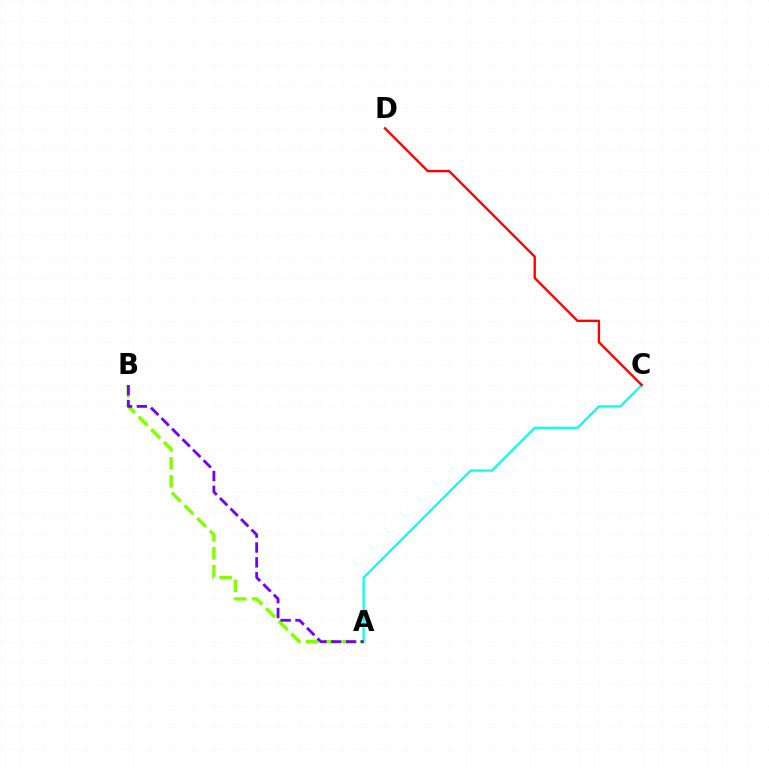{('A', 'B'): [{'color': '#84ff00', 'line_style': 'dashed', 'thickness': 2.44}, {'color': '#7200ff', 'line_style': 'dashed', 'thickness': 2.02}], ('A', 'C'): [{'color': '#00fff6', 'line_style': 'solid', 'thickness': 1.6}], ('C', 'D'): [{'color': '#ff0000', 'line_style': 'solid', 'thickness': 1.69}]}